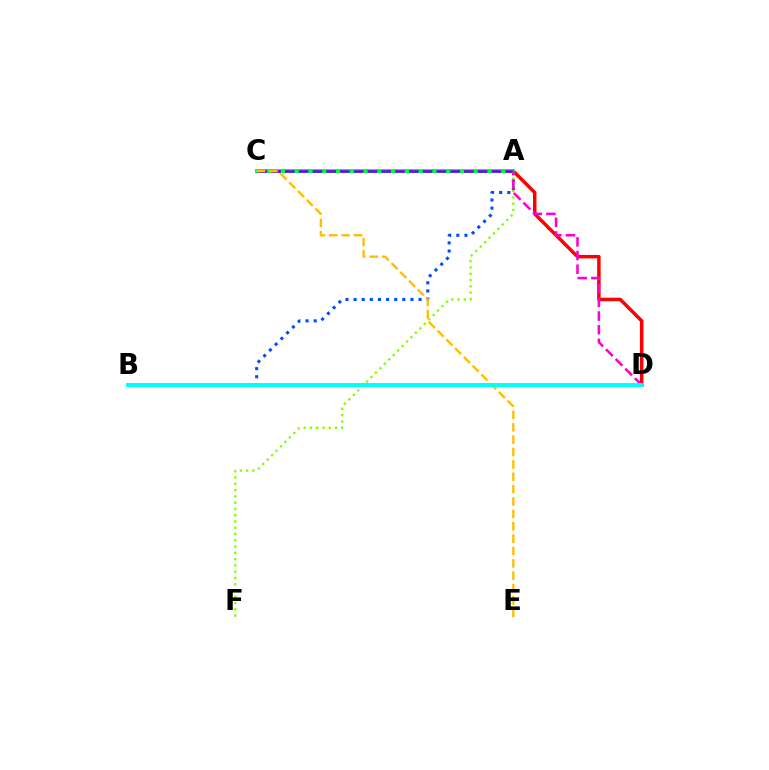{('A', 'B'): [{'color': '#004bff', 'line_style': 'dotted', 'thickness': 2.21}], ('A', 'D'): [{'color': '#ff0000', 'line_style': 'solid', 'thickness': 2.51}, {'color': '#ff00cf', 'line_style': 'dashed', 'thickness': 1.85}], ('A', 'C'): [{'color': '#00ff39', 'line_style': 'solid', 'thickness': 2.91}, {'color': '#7200ff', 'line_style': 'dashed', 'thickness': 1.87}], ('A', 'F'): [{'color': '#84ff00', 'line_style': 'dotted', 'thickness': 1.7}], ('C', 'E'): [{'color': '#ffbd00', 'line_style': 'dashed', 'thickness': 1.68}], ('B', 'D'): [{'color': '#00fff6', 'line_style': 'solid', 'thickness': 2.84}]}